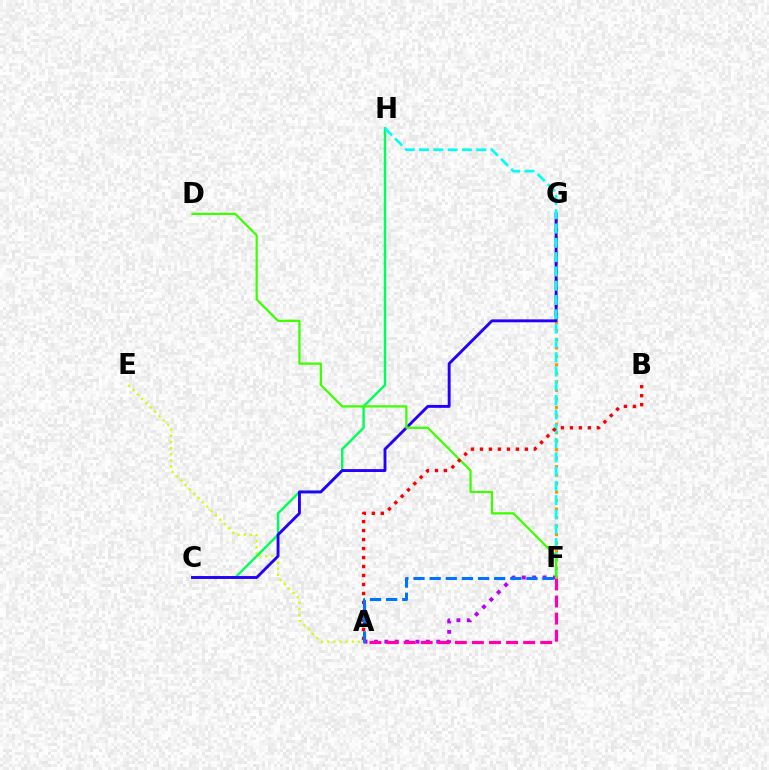{('A', 'E'): [{'color': '#d1ff00', 'line_style': 'dotted', 'thickness': 1.67}], ('C', 'H'): [{'color': '#00ff5c', 'line_style': 'solid', 'thickness': 1.74}], ('F', 'G'): [{'color': '#ff9400', 'line_style': 'dotted', 'thickness': 2.3}], ('C', 'G'): [{'color': '#2500ff', 'line_style': 'solid', 'thickness': 2.08}], ('A', 'F'): [{'color': '#b900ff', 'line_style': 'dotted', 'thickness': 2.82}, {'color': '#ff00ac', 'line_style': 'dashed', 'thickness': 2.32}, {'color': '#0074ff', 'line_style': 'dashed', 'thickness': 2.19}], ('F', 'H'): [{'color': '#00fff6', 'line_style': 'dashed', 'thickness': 1.94}], ('D', 'F'): [{'color': '#3dff00', 'line_style': 'solid', 'thickness': 1.61}], ('A', 'B'): [{'color': '#ff0000', 'line_style': 'dotted', 'thickness': 2.44}]}